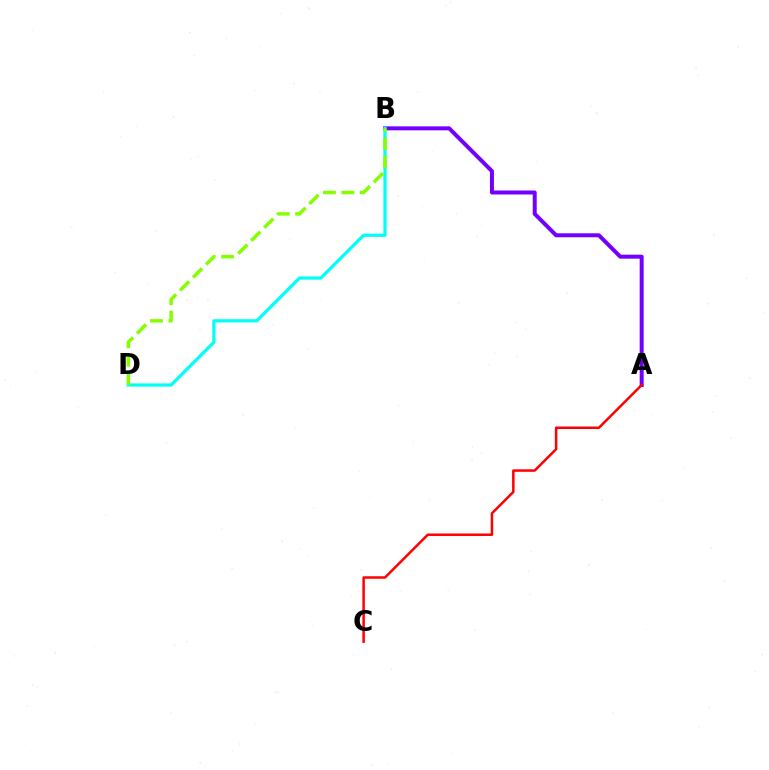{('A', 'B'): [{'color': '#7200ff', 'line_style': 'solid', 'thickness': 2.87}], ('B', 'D'): [{'color': '#00fff6', 'line_style': 'solid', 'thickness': 2.32}, {'color': '#84ff00', 'line_style': 'dashed', 'thickness': 2.49}], ('A', 'C'): [{'color': '#ff0000', 'line_style': 'solid', 'thickness': 1.8}]}